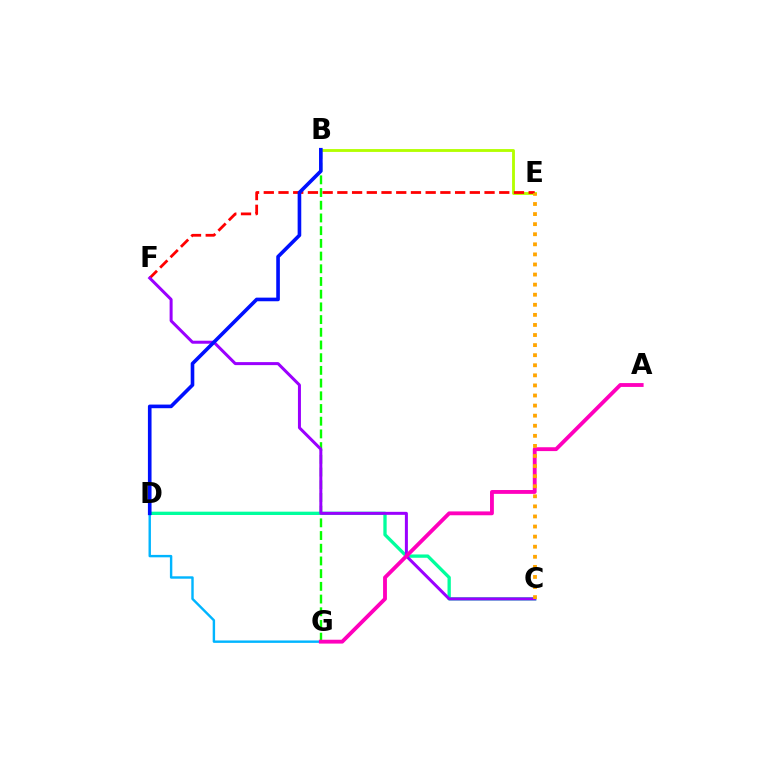{('D', 'G'): [{'color': '#00b5ff', 'line_style': 'solid', 'thickness': 1.74}], ('B', 'G'): [{'color': '#08ff00', 'line_style': 'dashed', 'thickness': 1.73}], ('B', 'E'): [{'color': '#b3ff00', 'line_style': 'solid', 'thickness': 2.05}], ('C', 'D'): [{'color': '#00ff9d', 'line_style': 'solid', 'thickness': 2.38}], ('E', 'F'): [{'color': '#ff0000', 'line_style': 'dashed', 'thickness': 2.0}], ('C', 'F'): [{'color': '#9b00ff', 'line_style': 'solid', 'thickness': 2.16}], ('A', 'G'): [{'color': '#ff00bd', 'line_style': 'solid', 'thickness': 2.77}], ('C', 'E'): [{'color': '#ffa500', 'line_style': 'dotted', 'thickness': 2.74}], ('B', 'D'): [{'color': '#0010ff', 'line_style': 'solid', 'thickness': 2.61}]}